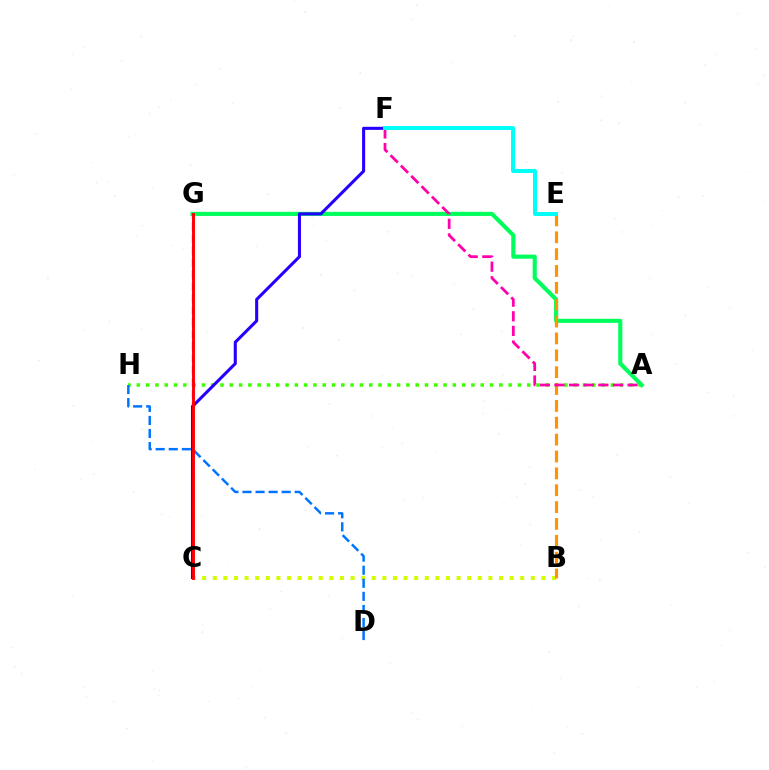{('A', 'H'): [{'color': '#3dff00', 'line_style': 'dotted', 'thickness': 2.53}], ('B', 'C'): [{'color': '#d1ff00', 'line_style': 'dotted', 'thickness': 2.88}], ('D', 'H'): [{'color': '#0074ff', 'line_style': 'dashed', 'thickness': 1.77}], ('A', 'G'): [{'color': '#00ff5c', 'line_style': 'solid', 'thickness': 2.96}], ('C', 'G'): [{'color': '#b900ff', 'line_style': 'dashed', 'thickness': 1.63}, {'color': '#ff0000', 'line_style': 'solid', 'thickness': 2.09}], ('C', 'F'): [{'color': '#2500ff', 'line_style': 'solid', 'thickness': 2.21}], ('B', 'E'): [{'color': '#ff9400', 'line_style': 'dashed', 'thickness': 2.29}], ('A', 'F'): [{'color': '#ff00ac', 'line_style': 'dashed', 'thickness': 1.99}], ('E', 'F'): [{'color': '#00fff6', 'line_style': 'solid', 'thickness': 2.88}]}